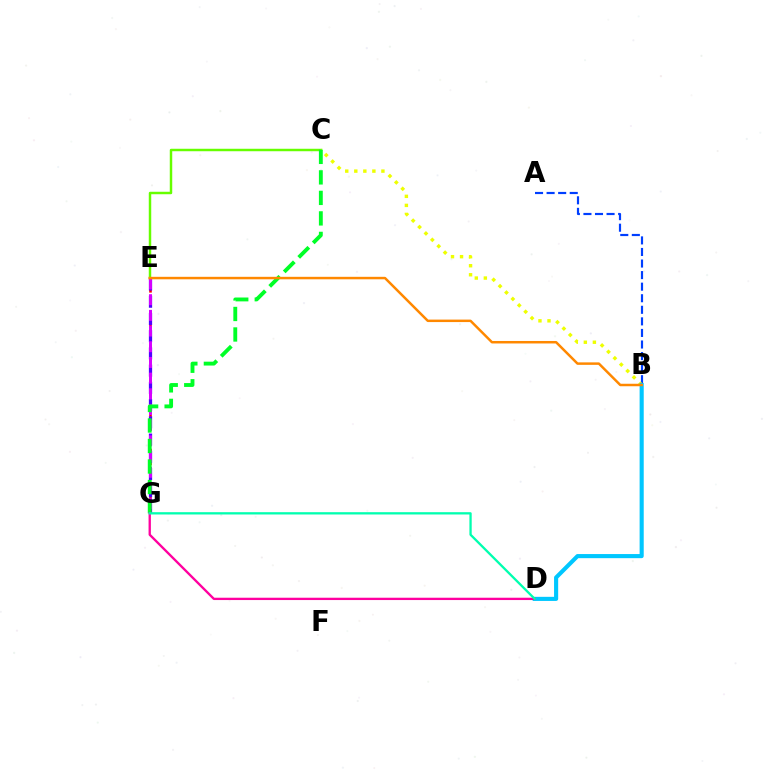{('C', 'E'): [{'color': '#66ff00', 'line_style': 'solid', 'thickness': 1.78}], ('E', 'G'): [{'color': '#ff0000', 'line_style': 'dotted', 'thickness': 1.88}, {'color': '#4f00ff', 'line_style': 'dashed', 'thickness': 2.34}, {'color': '#d600ff', 'line_style': 'dashed', 'thickness': 2.13}], ('A', 'B'): [{'color': '#003fff', 'line_style': 'dashed', 'thickness': 1.57}], ('B', 'C'): [{'color': '#eeff00', 'line_style': 'dotted', 'thickness': 2.46}], ('C', 'G'): [{'color': '#00ff27', 'line_style': 'dashed', 'thickness': 2.79}], ('B', 'D'): [{'color': '#00c7ff', 'line_style': 'solid', 'thickness': 2.96}], ('D', 'G'): [{'color': '#ff00a0', 'line_style': 'solid', 'thickness': 1.68}, {'color': '#00ffaf', 'line_style': 'solid', 'thickness': 1.65}], ('B', 'E'): [{'color': '#ff8800', 'line_style': 'solid', 'thickness': 1.79}]}